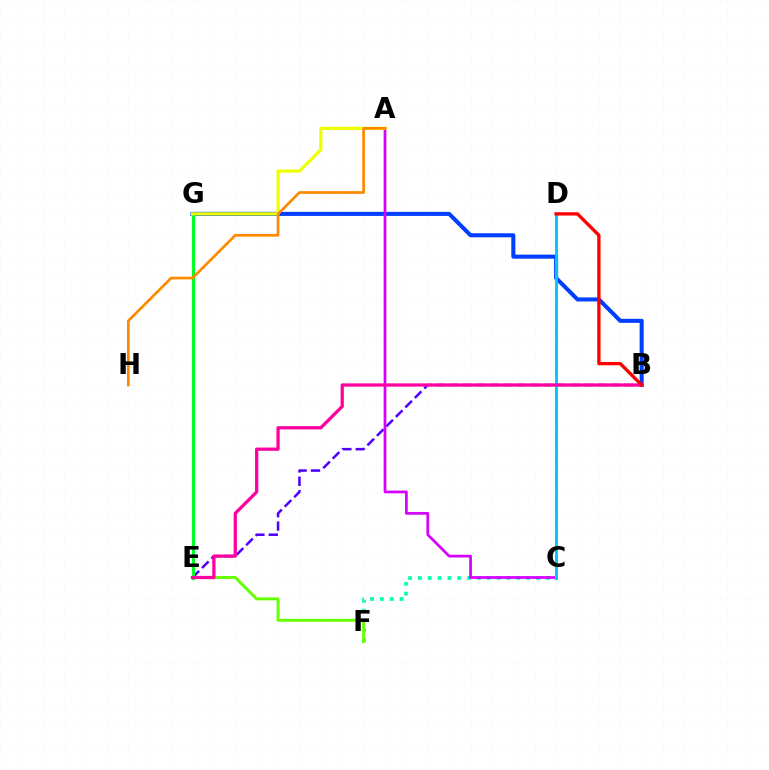{('B', 'E'): [{'color': '#4f00ff', 'line_style': 'dashed', 'thickness': 1.82}, {'color': '#ff00a0', 'line_style': 'solid', 'thickness': 2.35}], ('B', 'G'): [{'color': '#003fff', 'line_style': 'solid', 'thickness': 2.92}], ('C', 'F'): [{'color': '#00ffaf', 'line_style': 'dotted', 'thickness': 2.67}], ('E', 'G'): [{'color': '#00ff27', 'line_style': 'solid', 'thickness': 2.25}], ('E', 'F'): [{'color': '#66ff00', 'line_style': 'solid', 'thickness': 2.11}], ('A', 'C'): [{'color': '#d600ff', 'line_style': 'solid', 'thickness': 1.97}], ('C', 'D'): [{'color': '#00c7ff', 'line_style': 'solid', 'thickness': 2.12}], ('A', 'G'): [{'color': '#eeff00', 'line_style': 'solid', 'thickness': 2.31}], ('B', 'D'): [{'color': '#ff0000', 'line_style': 'solid', 'thickness': 2.39}], ('A', 'H'): [{'color': '#ff8800', 'line_style': 'solid', 'thickness': 1.94}]}